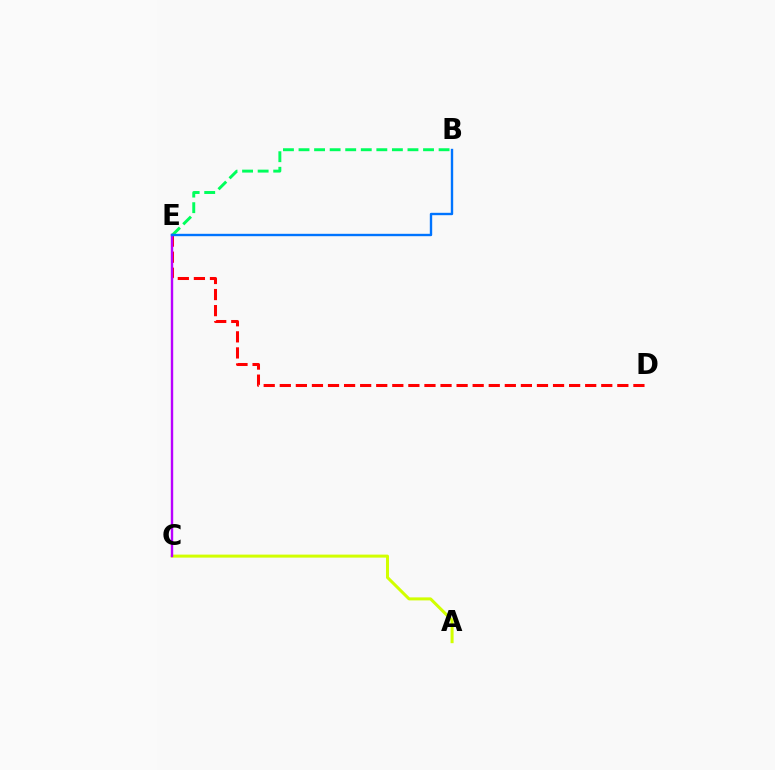{('A', 'C'): [{'color': '#d1ff00', 'line_style': 'solid', 'thickness': 2.17}], ('D', 'E'): [{'color': '#ff0000', 'line_style': 'dashed', 'thickness': 2.18}], ('B', 'E'): [{'color': '#00ff5c', 'line_style': 'dashed', 'thickness': 2.11}, {'color': '#0074ff', 'line_style': 'solid', 'thickness': 1.72}], ('C', 'E'): [{'color': '#b900ff', 'line_style': 'solid', 'thickness': 1.73}]}